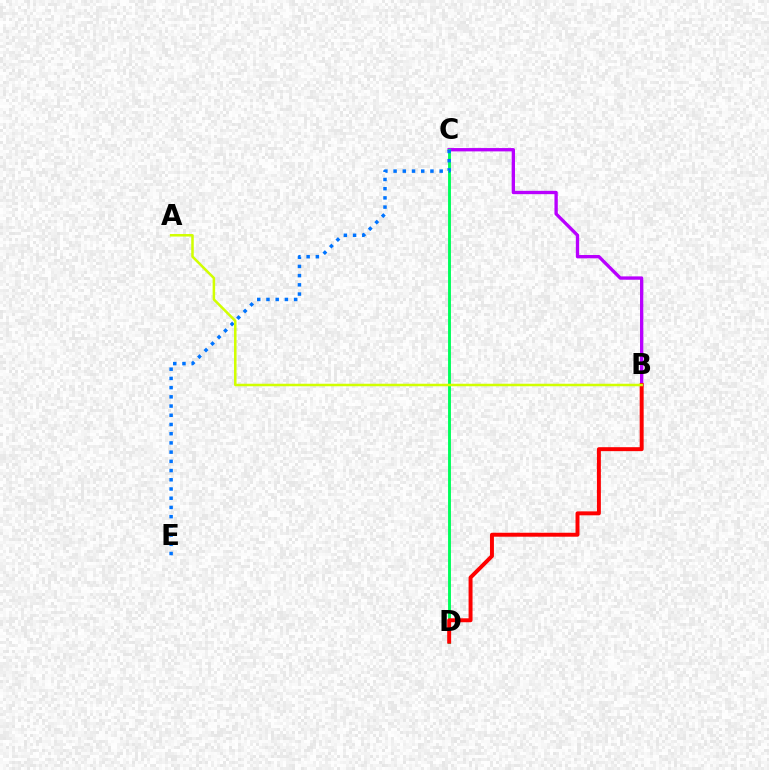{('B', 'C'): [{'color': '#b900ff', 'line_style': 'solid', 'thickness': 2.4}], ('C', 'D'): [{'color': '#00ff5c', 'line_style': 'solid', 'thickness': 2.09}], ('C', 'E'): [{'color': '#0074ff', 'line_style': 'dotted', 'thickness': 2.5}], ('B', 'D'): [{'color': '#ff0000', 'line_style': 'solid', 'thickness': 2.85}], ('A', 'B'): [{'color': '#d1ff00', 'line_style': 'solid', 'thickness': 1.81}]}